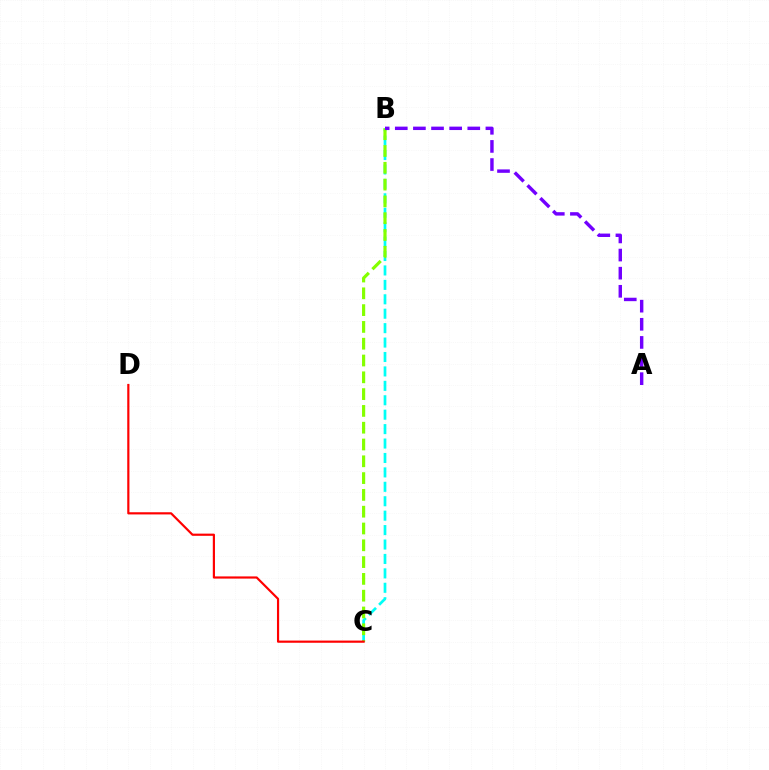{('B', 'C'): [{'color': '#00fff6', 'line_style': 'dashed', 'thickness': 1.96}, {'color': '#84ff00', 'line_style': 'dashed', 'thickness': 2.28}], ('C', 'D'): [{'color': '#ff0000', 'line_style': 'solid', 'thickness': 1.57}], ('A', 'B'): [{'color': '#7200ff', 'line_style': 'dashed', 'thickness': 2.46}]}